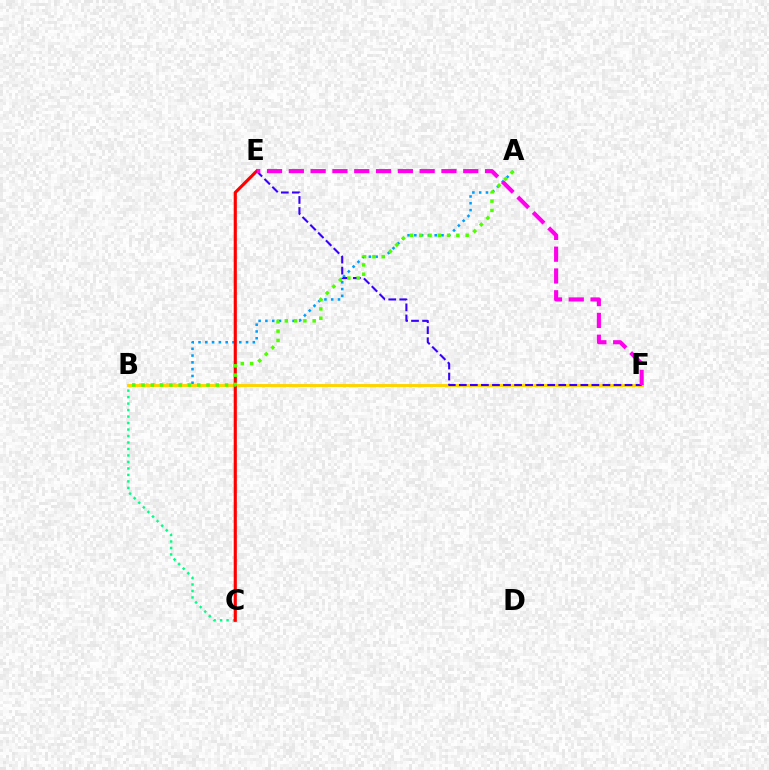{('A', 'B'): [{'color': '#009eff', 'line_style': 'dotted', 'thickness': 1.84}, {'color': '#4fff00', 'line_style': 'dotted', 'thickness': 2.52}], ('B', 'C'): [{'color': '#00ff86', 'line_style': 'dotted', 'thickness': 1.76}], ('B', 'F'): [{'color': '#ffd500', 'line_style': 'solid', 'thickness': 2.11}], ('C', 'E'): [{'color': '#ff0000', 'line_style': 'solid', 'thickness': 2.26}], ('E', 'F'): [{'color': '#3700ff', 'line_style': 'dashed', 'thickness': 1.5}, {'color': '#ff00ed', 'line_style': 'dashed', 'thickness': 2.96}]}